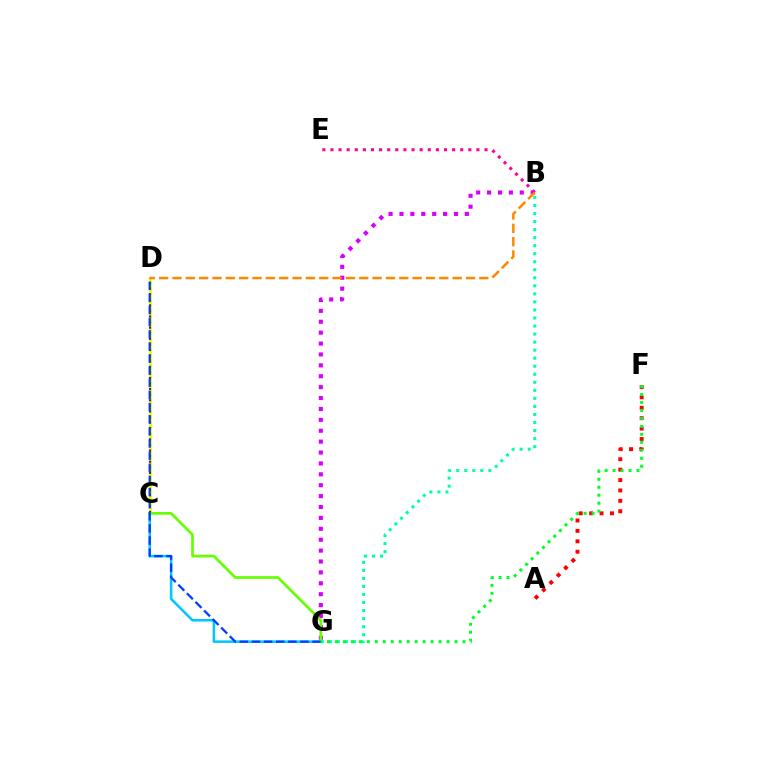{('C', 'D'): [{'color': '#eeff00', 'line_style': 'solid', 'thickness': 2.27}, {'color': '#4f00ff', 'line_style': 'dotted', 'thickness': 1.52}], ('A', 'F'): [{'color': '#ff0000', 'line_style': 'dotted', 'thickness': 2.83}], ('B', 'E'): [{'color': '#ff00a0', 'line_style': 'dotted', 'thickness': 2.2}], ('C', 'G'): [{'color': '#00c7ff', 'line_style': 'solid', 'thickness': 1.84}, {'color': '#66ff00', 'line_style': 'solid', 'thickness': 1.94}], ('B', 'G'): [{'color': '#d600ff', 'line_style': 'dotted', 'thickness': 2.96}, {'color': '#00ffaf', 'line_style': 'dotted', 'thickness': 2.18}], ('D', 'G'): [{'color': '#003fff', 'line_style': 'dashed', 'thickness': 1.65}], ('B', 'D'): [{'color': '#ff8800', 'line_style': 'dashed', 'thickness': 1.81}], ('F', 'G'): [{'color': '#00ff27', 'line_style': 'dotted', 'thickness': 2.17}]}